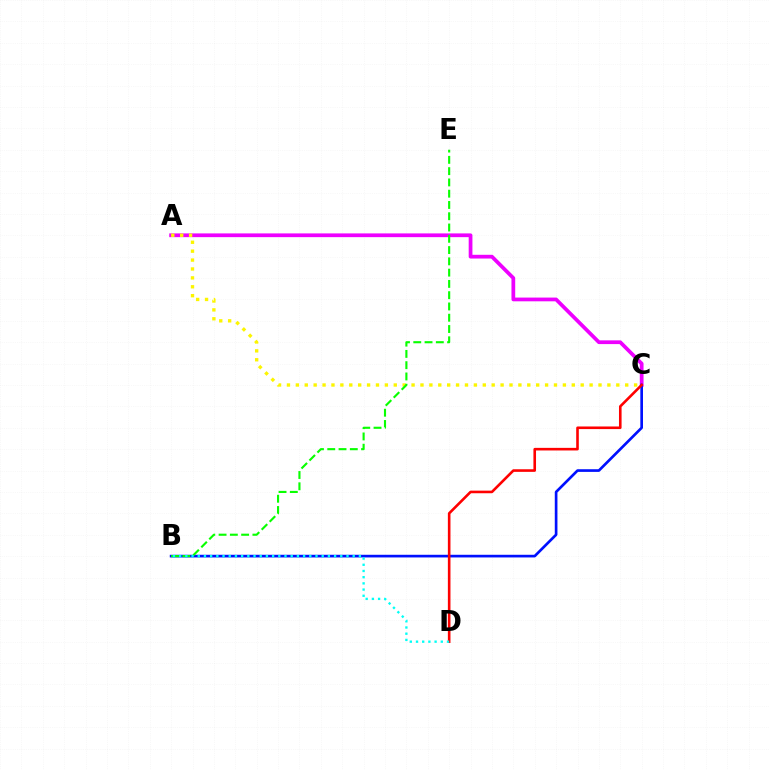{('A', 'C'): [{'color': '#ee00ff', 'line_style': 'solid', 'thickness': 2.69}, {'color': '#fcf500', 'line_style': 'dotted', 'thickness': 2.42}], ('B', 'C'): [{'color': '#0010ff', 'line_style': 'solid', 'thickness': 1.92}], ('B', 'E'): [{'color': '#08ff00', 'line_style': 'dashed', 'thickness': 1.53}], ('C', 'D'): [{'color': '#ff0000', 'line_style': 'solid', 'thickness': 1.88}], ('B', 'D'): [{'color': '#00fff6', 'line_style': 'dotted', 'thickness': 1.68}]}